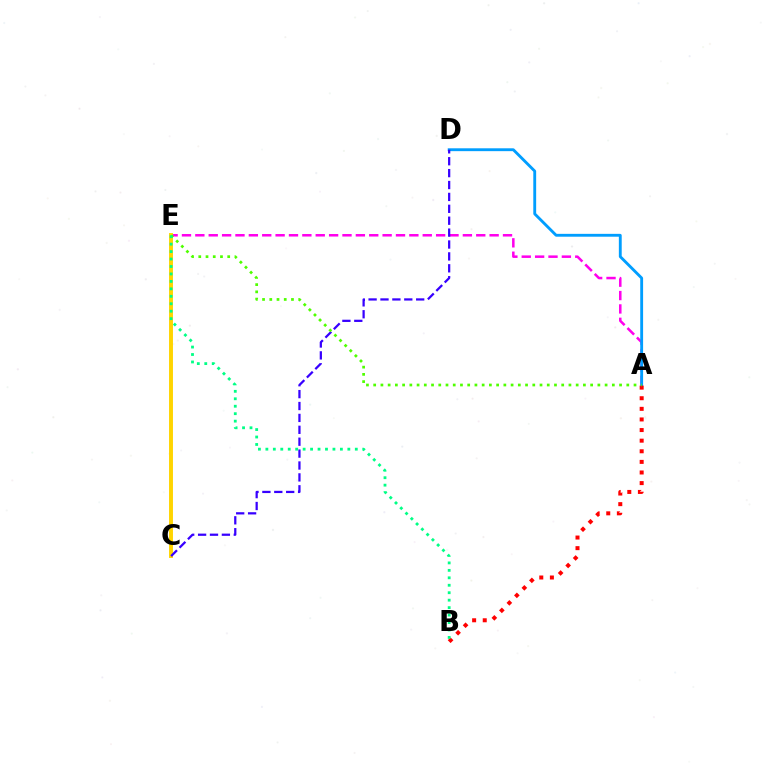{('A', 'E'): [{'color': '#ff00ed', 'line_style': 'dashed', 'thickness': 1.82}, {'color': '#4fff00', 'line_style': 'dotted', 'thickness': 1.96}], ('C', 'E'): [{'color': '#ffd500', 'line_style': 'solid', 'thickness': 2.82}], ('A', 'D'): [{'color': '#009eff', 'line_style': 'solid', 'thickness': 2.06}], ('A', 'B'): [{'color': '#ff0000', 'line_style': 'dotted', 'thickness': 2.88}], ('C', 'D'): [{'color': '#3700ff', 'line_style': 'dashed', 'thickness': 1.62}], ('B', 'E'): [{'color': '#00ff86', 'line_style': 'dotted', 'thickness': 2.02}]}